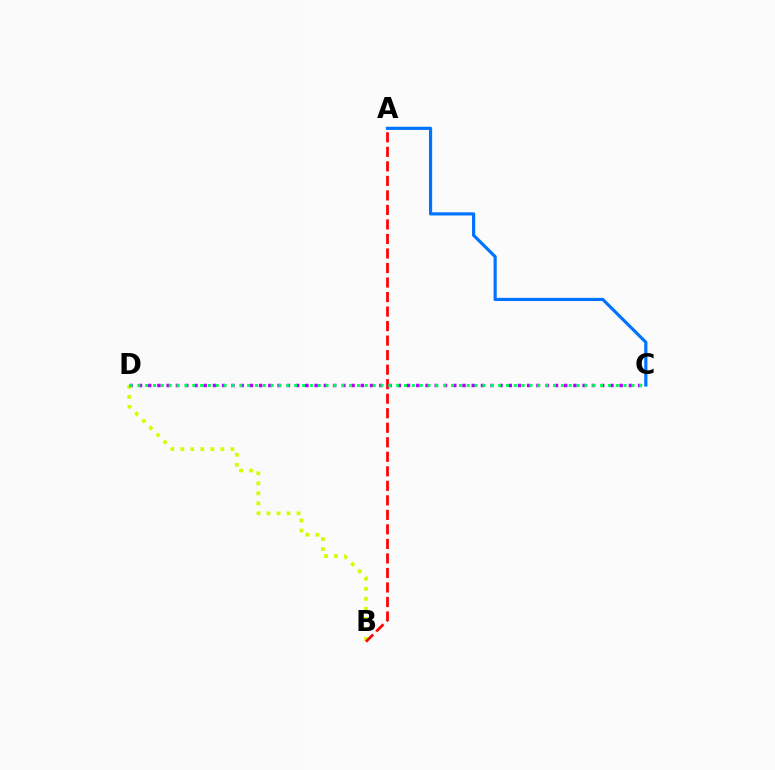{('B', 'D'): [{'color': '#d1ff00', 'line_style': 'dotted', 'thickness': 2.72}], ('A', 'B'): [{'color': '#ff0000', 'line_style': 'dashed', 'thickness': 1.97}], ('C', 'D'): [{'color': '#b900ff', 'line_style': 'dotted', 'thickness': 2.51}, {'color': '#00ff5c', 'line_style': 'dotted', 'thickness': 2.13}], ('A', 'C'): [{'color': '#0074ff', 'line_style': 'solid', 'thickness': 2.28}]}